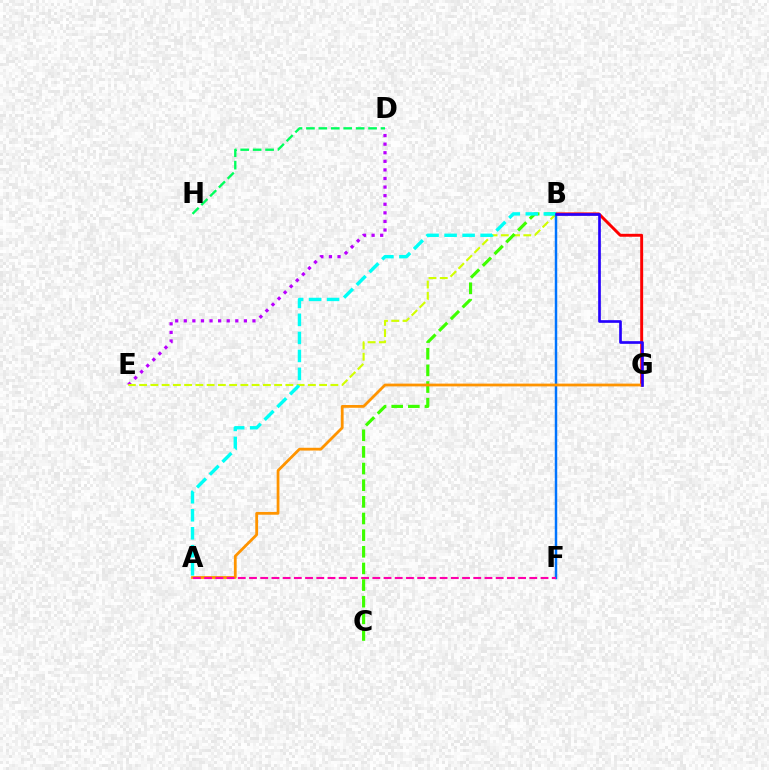{('D', 'E'): [{'color': '#b900ff', 'line_style': 'dotted', 'thickness': 2.33}], ('B', 'E'): [{'color': '#d1ff00', 'line_style': 'dashed', 'thickness': 1.53}], ('B', 'F'): [{'color': '#0074ff', 'line_style': 'solid', 'thickness': 1.77}], ('D', 'H'): [{'color': '#00ff5c', 'line_style': 'dashed', 'thickness': 1.69}], ('B', 'G'): [{'color': '#ff0000', 'line_style': 'solid', 'thickness': 2.11}, {'color': '#2500ff', 'line_style': 'solid', 'thickness': 1.93}], ('B', 'C'): [{'color': '#3dff00', 'line_style': 'dashed', 'thickness': 2.26}], ('A', 'B'): [{'color': '#00fff6', 'line_style': 'dashed', 'thickness': 2.45}], ('A', 'G'): [{'color': '#ff9400', 'line_style': 'solid', 'thickness': 2.0}], ('A', 'F'): [{'color': '#ff00ac', 'line_style': 'dashed', 'thickness': 1.52}]}